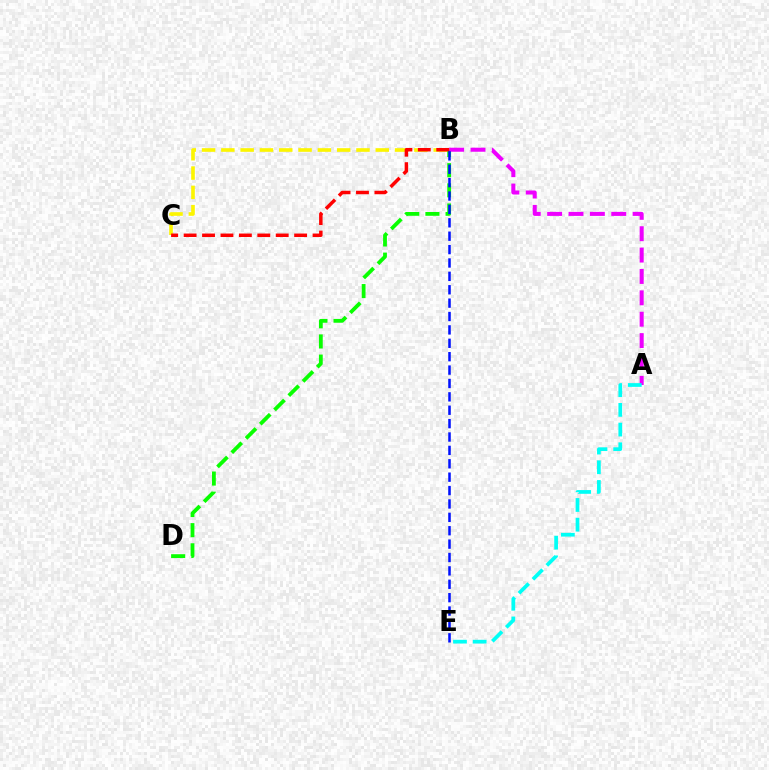{('B', 'C'): [{'color': '#fcf500', 'line_style': 'dashed', 'thickness': 2.62}, {'color': '#ff0000', 'line_style': 'dashed', 'thickness': 2.5}], ('B', 'D'): [{'color': '#08ff00', 'line_style': 'dashed', 'thickness': 2.74}], ('A', 'B'): [{'color': '#ee00ff', 'line_style': 'dashed', 'thickness': 2.9}], ('A', 'E'): [{'color': '#00fff6', 'line_style': 'dashed', 'thickness': 2.68}], ('B', 'E'): [{'color': '#0010ff', 'line_style': 'dashed', 'thickness': 1.82}]}